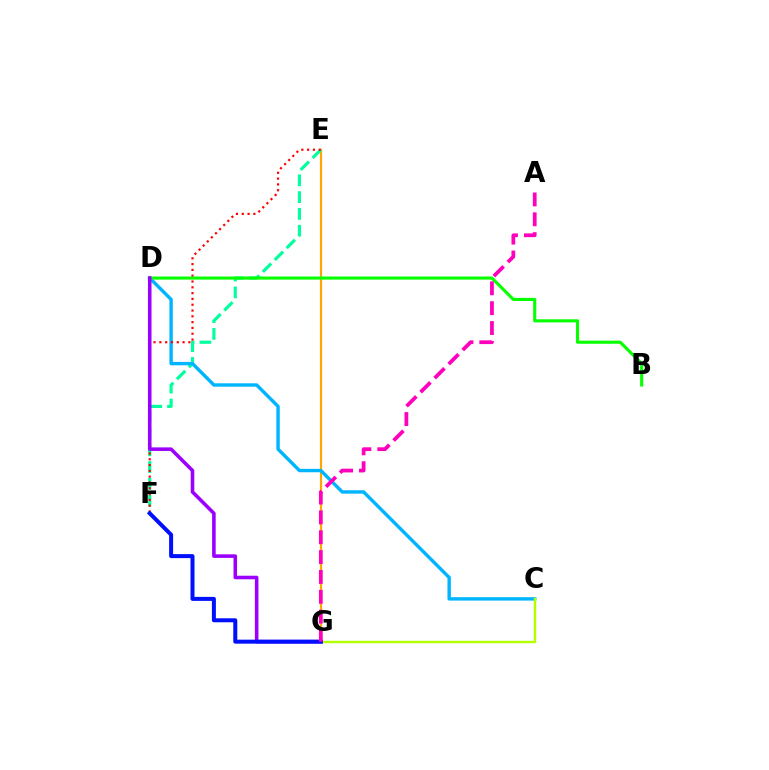{('E', 'G'): [{'color': '#ffa500', 'line_style': 'solid', 'thickness': 1.57}], ('E', 'F'): [{'color': '#00ff9d', 'line_style': 'dashed', 'thickness': 2.28}, {'color': '#ff0000', 'line_style': 'dotted', 'thickness': 1.58}], ('C', 'D'): [{'color': '#00b5ff', 'line_style': 'solid', 'thickness': 2.45}], ('C', 'G'): [{'color': '#b3ff00', 'line_style': 'solid', 'thickness': 1.73}], ('B', 'D'): [{'color': '#08ff00', 'line_style': 'solid', 'thickness': 2.23}], ('D', 'G'): [{'color': '#9b00ff', 'line_style': 'solid', 'thickness': 2.56}], ('F', 'G'): [{'color': '#0010ff', 'line_style': 'solid', 'thickness': 2.88}], ('A', 'G'): [{'color': '#ff00bd', 'line_style': 'dashed', 'thickness': 2.7}]}